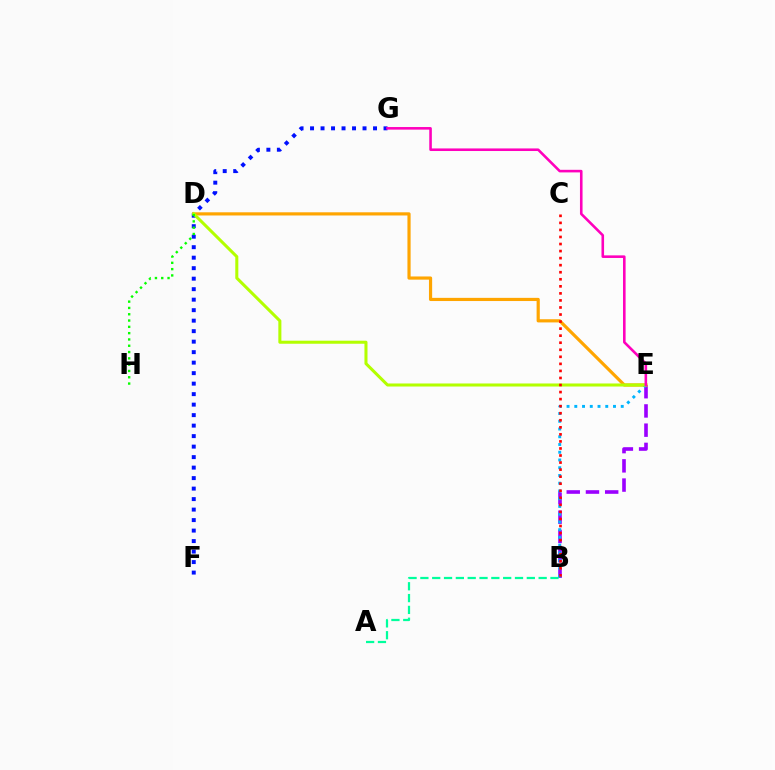{('B', 'E'): [{'color': '#9b00ff', 'line_style': 'dashed', 'thickness': 2.61}, {'color': '#00b5ff', 'line_style': 'dotted', 'thickness': 2.1}], ('F', 'G'): [{'color': '#0010ff', 'line_style': 'dotted', 'thickness': 2.85}], ('D', 'E'): [{'color': '#ffa500', 'line_style': 'solid', 'thickness': 2.29}, {'color': '#b3ff00', 'line_style': 'solid', 'thickness': 2.19}], ('D', 'H'): [{'color': '#08ff00', 'line_style': 'dotted', 'thickness': 1.71}], ('B', 'C'): [{'color': '#ff0000', 'line_style': 'dotted', 'thickness': 1.92}], ('A', 'B'): [{'color': '#00ff9d', 'line_style': 'dashed', 'thickness': 1.61}], ('E', 'G'): [{'color': '#ff00bd', 'line_style': 'solid', 'thickness': 1.86}]}